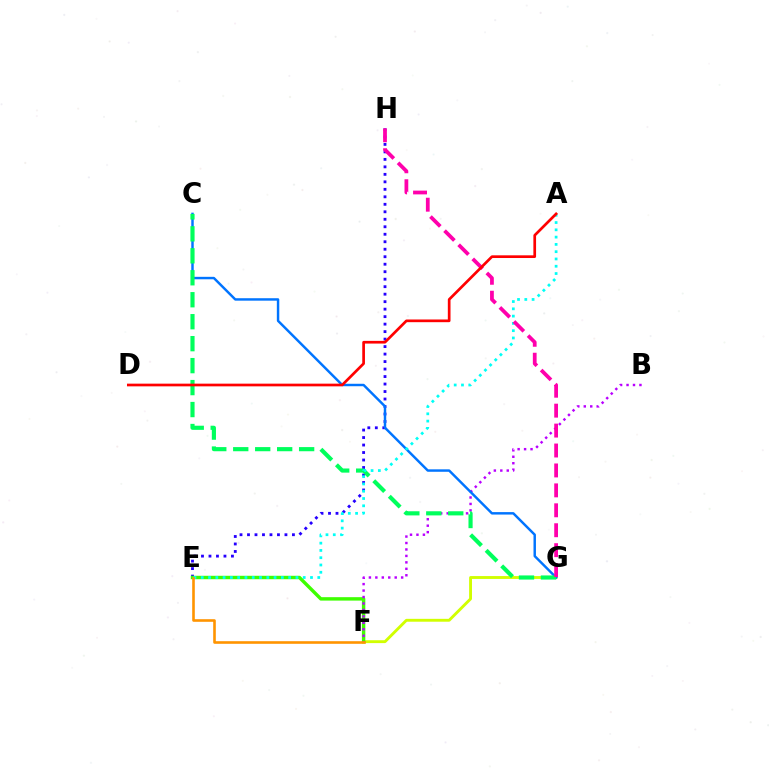{('F', 'G'): [{'color': '#d1ff00', 'line_style': 'solid', 'thickness': 2.07}], ('E', 'H'): [{'color': '#2500ff', 'line_style': 'dotted', 'thickness': 2.03}], ('E', 'F'): [{'color': '#3dff00', 'line_style': 'solid', 'thickness': 2.47}, {'color': '#ff9400', 'line_style': 'solid', 'thickness': 1.88}], ('B', 'F'): [{'color': '#b900ff', 'line_style': 'dotted', 'thickness': 1.75}], ('C', 'G'): [{'color': '#0074ff', 'line_style': 'solid', 'thickness': 1.77}, {'color': '#00ff5c', 'line_style': 'dashed', 'thickness': 2.98}], ('A', 'E'): [{'color': '#00fff6', 'line_style': 'dotted', 'thickness': 1.98}], ('G', 'H'): [{'color': '#ff00ac', 'line_style': 'dashed', 'thickness': 2.71}], ('A', 'D'): [{'color': '#ff0000', 'line_style': 'solid', 'thickness': 1.94}]}